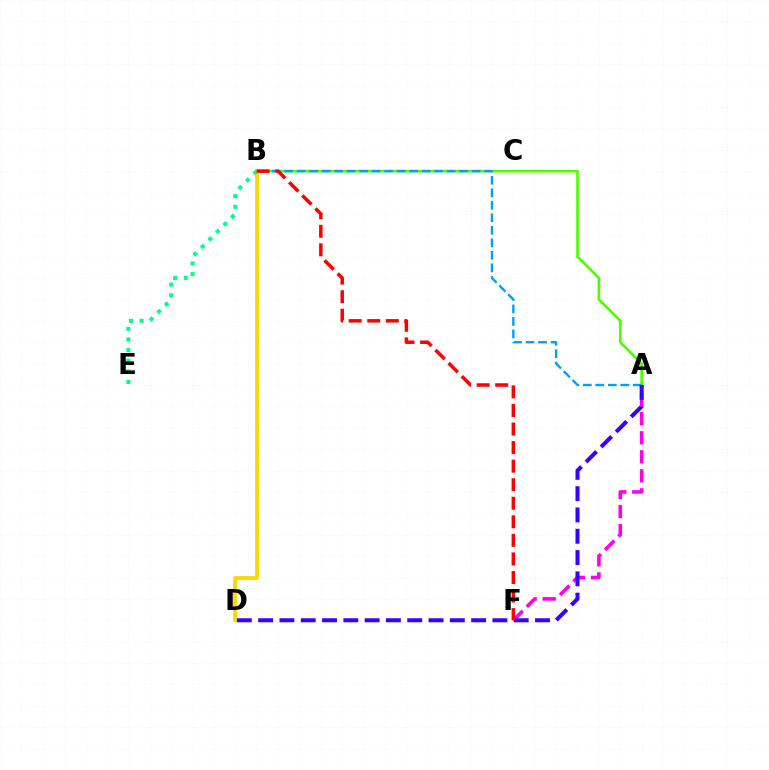{('A', 'B'): [{'color': '#4fff00', 'line_style': 'solid', 'thickness': 1.91}, {'color': '#009eff', 'line_style': 'dashed', 'thickness': 1.7}], ('B', 'D'): [{'color': '#ffd500', 'line_style': 'solid', 'thickness': 2.7}], ('B', 'E'): [{'color': '#00ff86', 'line_style': 'dotted', 'thickness': 2.89}], ('A', 'F'): [{'color': '#ff00ed', 'line_style': 'dashed', 'thickness': 2.59}], ('A', 'D'): [{'color': '#3700ff', 'line_style': 'dashed', 'thickness': 2.89}], ('B', 'F'): [{'color': '#ff0000', 'line_style': 'dashed', 'thickness': 2.52}]}